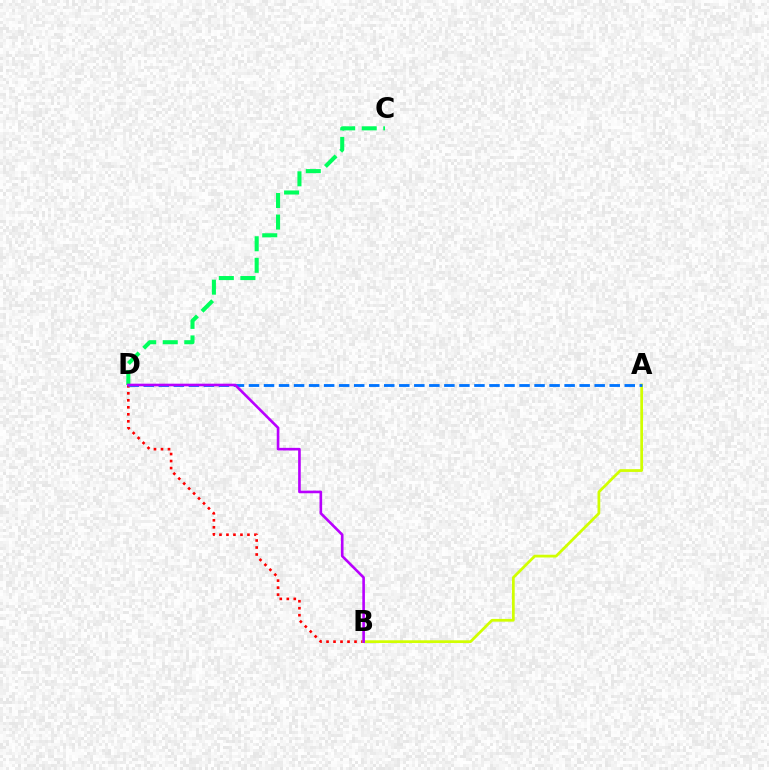{('B', 'D'): [{'color': '#ff0000', 'line_style': 'dotted', 'thickness': 1.9}, {'color': '#b900ff', 'line_style': 'solid', 'thickness': 1.89}], ('A', 'B'): [{'color': '#d1ff00', 'line_style': 'solid', 'thickness': 1.98}], ('C', 'D'): [{'color': '#00ff5c', 'line_style': 'dashed', 'thickness': 2.93}], ('A', 'D'): [{'color': '#0074ff', 'line_style': 'dashed', 'thickness': 2.04}]}